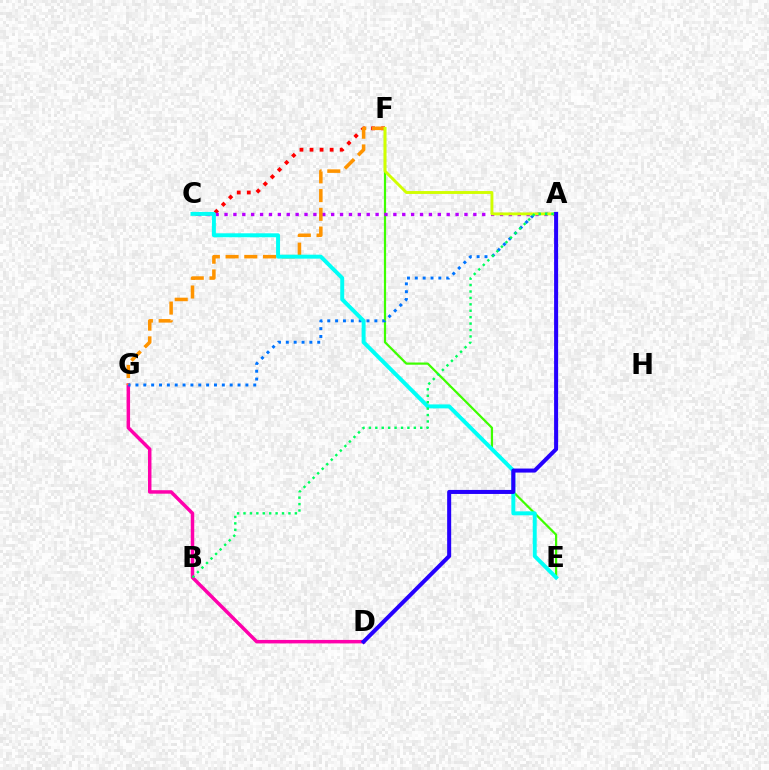{('C', 'F'): [{'color': '#ff0000', 'line_style': 'dotted', 'thickness': 2.73}], ('E', 'F'): [{'color': '#3dff00', 'line_style': 'solid', 'thickness': 1.59}], ('D', 'G'): [{'color': '#ff00ac', 'line_style': 'solid', 'thickness': 2.5}], ('A', 'C'): [{'color': '#b900ff', 'line_style': 'dotted', 'thickness': 2.41}], ('F', 'G'): [{'color': '#ff9400', 'line_style': 'dashed', 'thickness': 2.54}], ('A', 'G'): [{'color': '#0074ff', 'line_style': 'dotted', 'thickness': 2.13}], ('C', 'E'): [{'color': '#00fff6', 'line_style': 'solid', 'thickness': 2.84}], ('A', 'F'): [{'color': '#d1ff00', 'line_style': 'solid', 'thickness': 2.08}], ('A', 'D'): [{'color': '#2500ff', 'line_style': 'solid', 'thickness': 2.9}], ('A', 'B'): [{'color': '#00ff5c', 'line_style': 'dotted', 'thickness': 1.74}]}